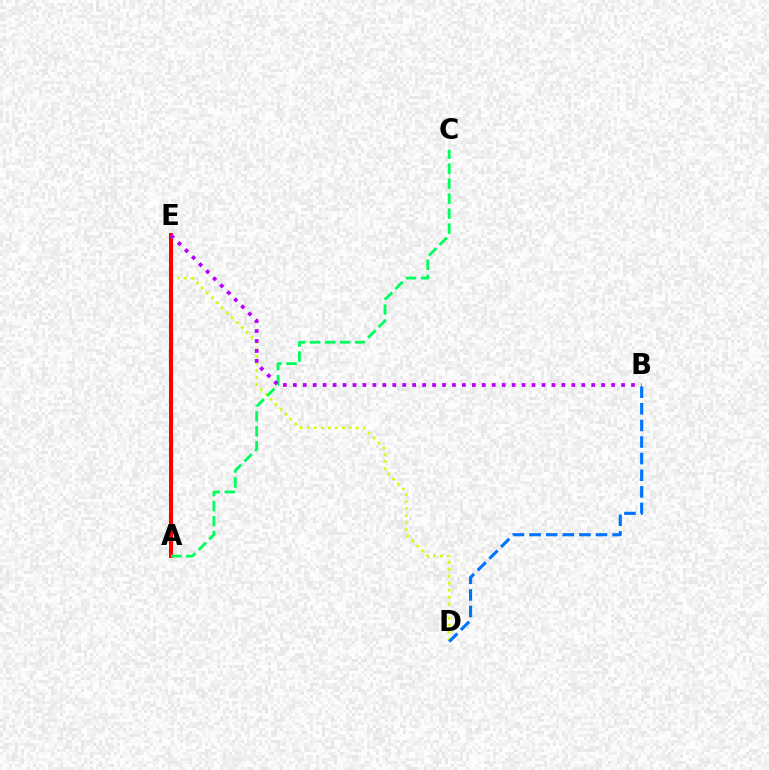{('D', 'E'): [{'color': '#d1ff00', 'line_style': 'dotted', 'thickness': 1.9}], ('A', 'E'): [{'color': '#ff0000', 'line_style': 'solid', 'thickness': 2.92}], ('B', 'D'): [{'color': '#0074ff', 'line_style': 'dashed', 'thickness': 2.26}], ('A', 'C'): [{'color': '#00ff5c', 'line_style': 'dashed', 'thickness': 2.04}], ('B', 'E'): [{'color': '#b900ff', 'line_style': 'dotted', 'thickness': 2.7}]}